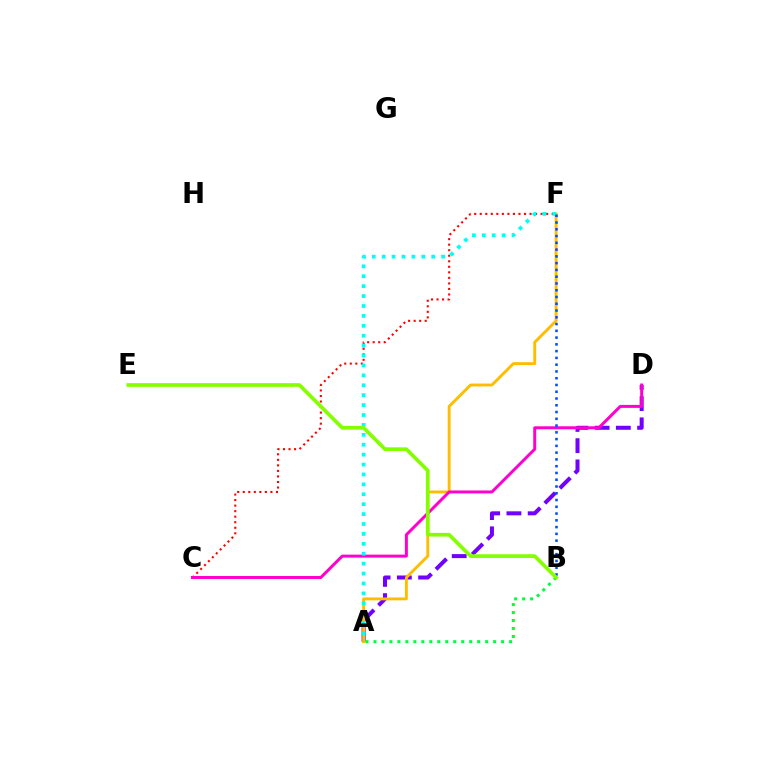{('C', 'F'): [{'color': '#ff0000', 'line_style': 'dotted', 'thickness': 1.5}], ('A', 'D'): [{'color': '#7200ff', 'line_style': 'dashed', 'thickness': 2.89}], ('A', 'F'): [{'color': '#ffbd00', 'line_style': 'solid', 'thickness': 2.08}, {'color': '#00fff6', 'line_style': 'dotted', 'thickness': 2.69}], ('C', 'D'): [{'color': '#ff00cf', 'line_style': 'solid', 'thickness': 2.15}], ('B', 'F'): [{'color': '#004bff', 'line_style': 'dotted', 'thickness': 1.84}], ('A', 'B'): [{'color': '#00ff39', 'line_style': 'dotted', 'thickness': 2.17}], ('B', 'E'): [{'color': '#84ff00', 'line_style': 'solid', 'thickness': 2.65}]}